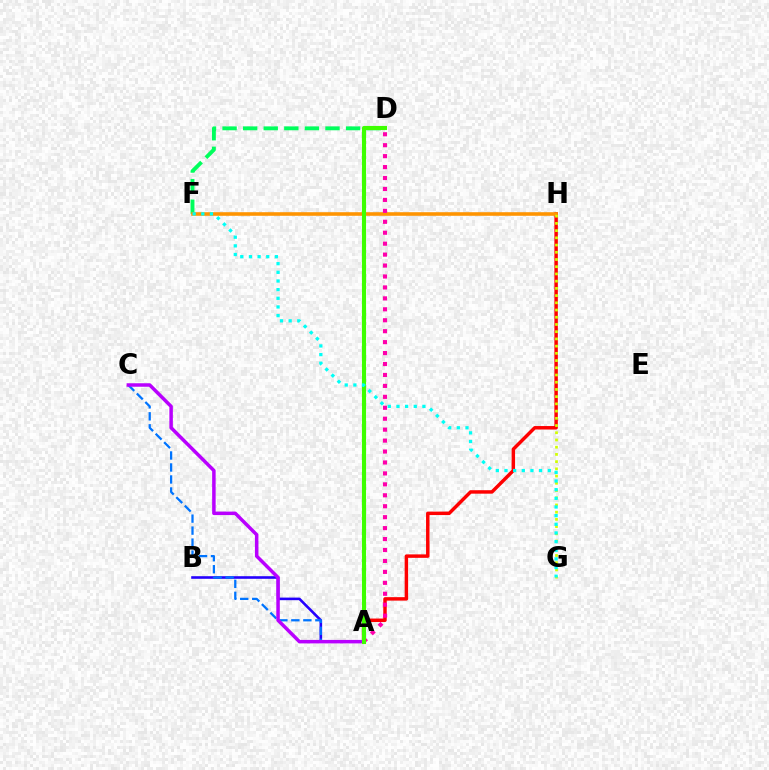{('A', 'B'): [{'color': '#2500ff', 'line_style': 'solid', 'thickness': 1.87}], ('D', 'F'): [{'color': '#00ff5c', 'line_style': 'dashed', 'thickness': 2.8}], ('A', 'C'): [{'color': '#0074ff', 'line_style': 'dashed', 'thickness': 1.63}, {'color': '#b900ff', 'line_style': 'solid', 'thickness': 2.51}], ('A', 'H'): [{'color': '#ff0000', 'line_style': 'solid', 'thickness': 2.49}], ('F', 'H'): [{'color': '#ff9400', 'line_style': 'solid', 'thickness': 2.58}], ('G', 'H'): [{'color': '#d1ff00', 'line_style': 'dotted', 'thickness': 1.96}], ('A', 'D'): [{'color': '#ff00ac', 'line_style': 'dotted', 'thickness': 2.97}, {'color': '#3dff00', 'line_style': 'solid', 'thickness': 2.96}], ('F', 'G'): [{'color': '#00fff6', 'line_style': 'dotted', 'thickness': 2.35}]}